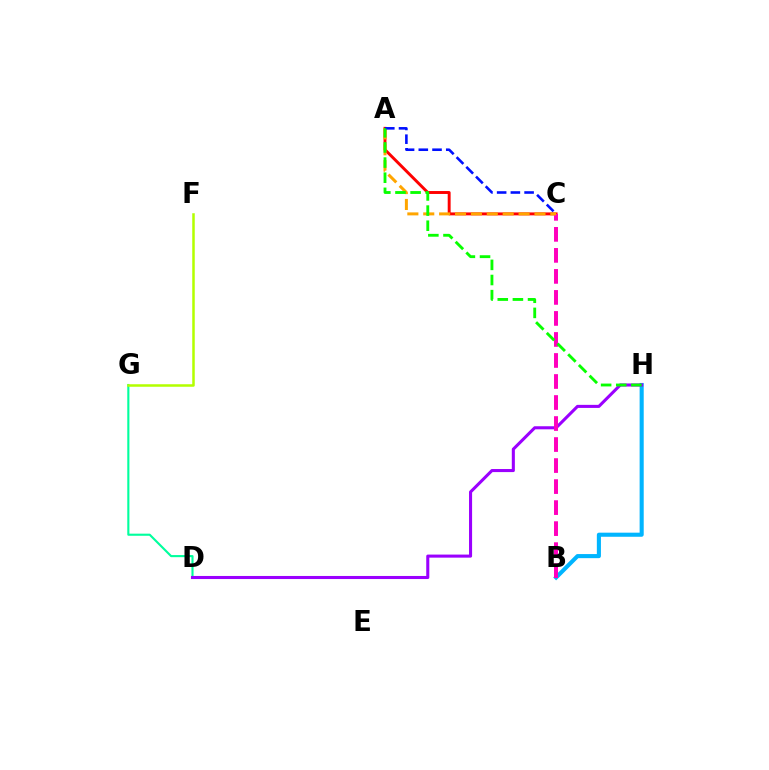{('D', 'G'): [{'color': '#00ff9d', 'line_style': 'solid', 'thickness': 1.52}], ('A', 'C'): [{'color': '#ff0000', 'line_style': 'solid', 'thickness': 2.11}, {'color': '#ffa500', 'line_style': 'dashed', 'thickness': 2.16}, {'color': '#0010ff', 'line_style': 'dashed', 'thickness': 1.86}], ('B', 'H'): [{'color': '#00b5ff', 'line_style': 'solid', 'thickness': 2.95}], ('D', 'H'): [{'color': '#9b00ff', 'line_style': 'solid', 'thickness': 2.21}], ('B', 'C'): [{'color': '#ff00bd', 'line_style': 'dashed', 'thickness': 2.86}], ('F', 'G'): [{'color': '#b3ff00', 'line_style': 'solid', 'thickness': 1.81}], ('A', 'H'): [{'color': '#08ff00', 'line_style': 'dashed', 'thickness': 2.06}]}